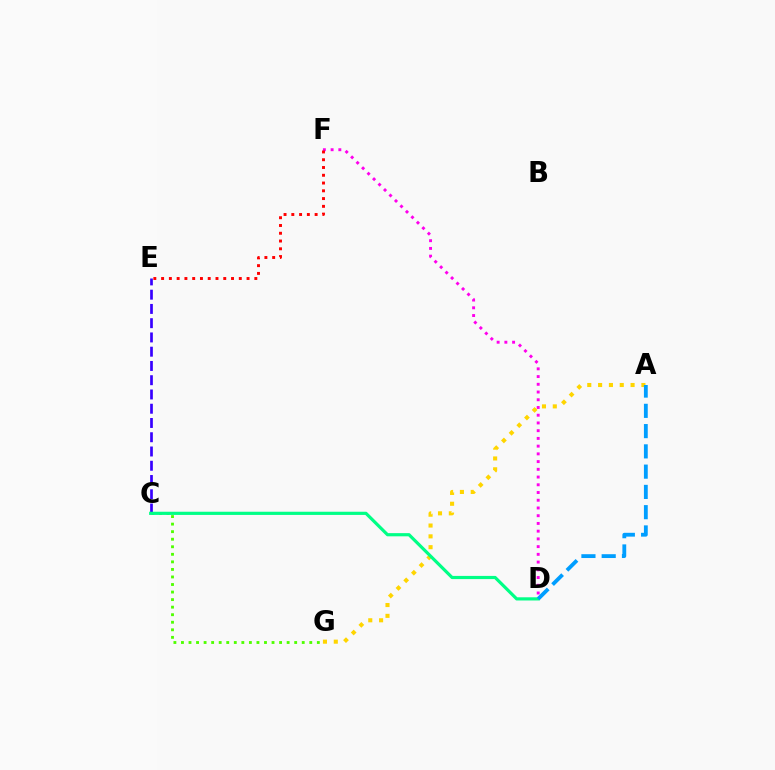{('C', 'E'): [{'color': '#3700ff', 'line_style': 'dashed', 'thickness': 1.94}], ('D', 'F'): [{'color': '#ff00ed', 'line_style': 'dotted', 'thickness': 2.1}], ('A', 'G'): [{'color': '#ffd500', 'line_style': 'dotted', 'thickness': 2.94}], ('C', 'G'): [{'color': '#4fff00', 'line_style': 'dotted', 'thickness': 2.05}], ('C', 'D'): [{'color': '#00ff86', 'line_style': 'solid', 'thickness': 2.29}], ('E', 'F'): [{'color': '#ff0000', 'line_style': 'dotted', 'thickness': 2.11}], ('A', 'D'): [{'color': '#009eff', 'line_style': 'dashed', 'thickness': 2.75}]}